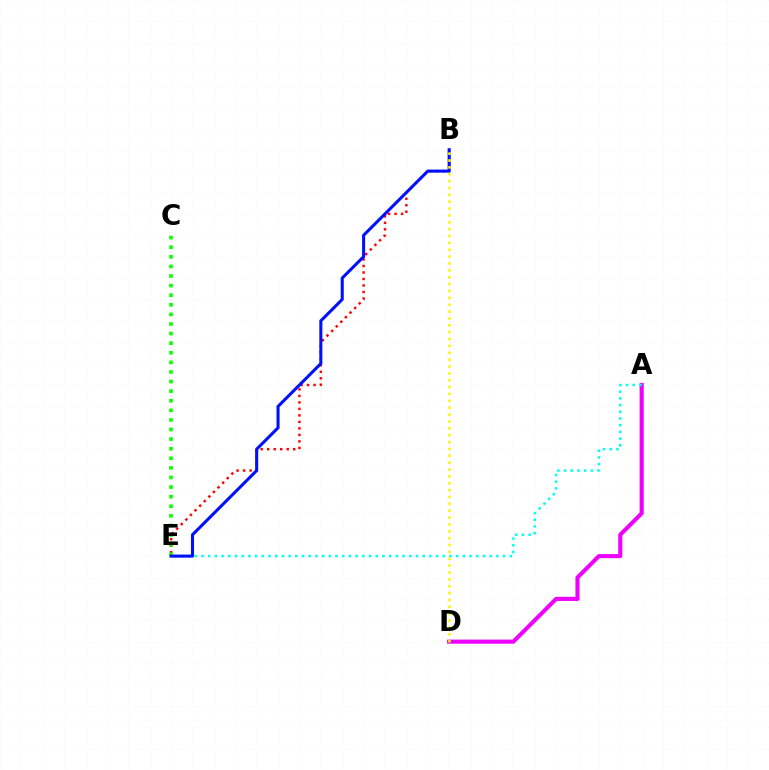{('A', 'D'): [{'color': '#ee00ff', 'line_style': 'solid', 'thickness': 2.96}], ('A', 'E'): [{'color': '#00fff6', 'line_style': 'dotted', 'thickness': 1.82}], ('B', 'E'): [{'color': '#ff0000', 'line_style': 'dotted', 'thickness': 1.77}, {'color': '#0010ff', 'line_style': 'solid', 'thickness': 2.2}], ('C', 'E'): [{'color': '#08ff00', 'line_style': 'dotted', 'thickness': 2.61}], ('B', 'D'): [{'color': '#fcf500', 'line_style': 'dotted', 'thickness': 1.87}]}